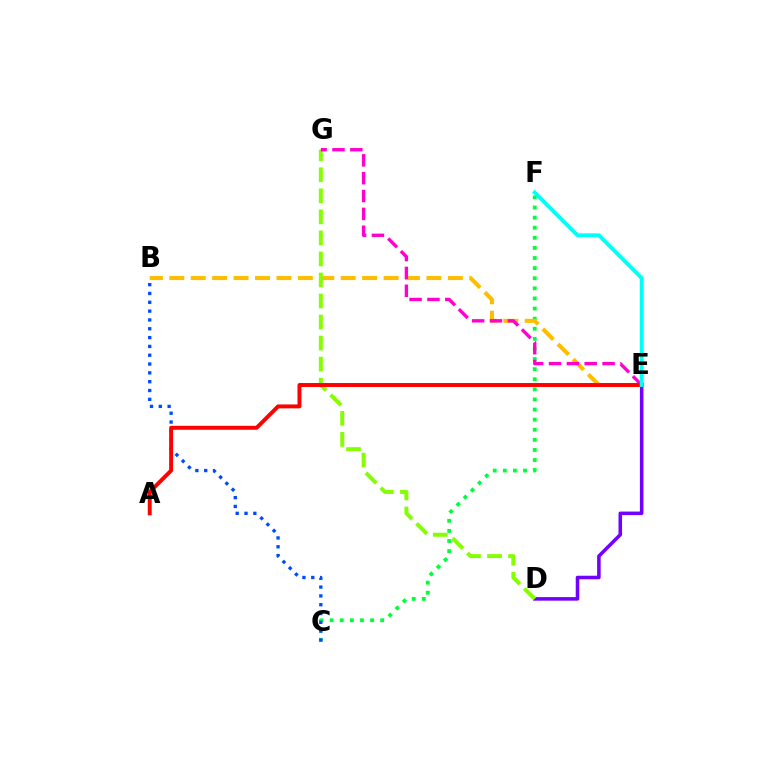{('C', 'F'): [{'color': '#00ff39', 'line_style': 'dotted', 'thickness': 2.74}], ('D', 'E'): [{'color': '#7200ff', 'line_style': 'solid', 'thickness': 2.56}], ('B', 'E'): [{'color': '#ffbd00', 'line_style': 'dashed', 'thickness': 2.91}], ('D', 'G'): [{'color': '#84ff00', 'line_style': 'dashed', 'thickness': 2.86}], ('B', 'C'): [{'color': '#004bff', 'line_style': 'dotted', 'thickness': 2.4}], ('E', 'G'): [{'color': '#ff00cf', 'line_style': 'dashed', 'thickness': 2.43}], ('A', 'E'): [{'color': '#ff0000', 'line_style': 'solid', 'thickness': 2.84}], ('E', 'F'): [{'color': '#00fff6', 'line_style': 'solid', 'thickness': 2.76}]}